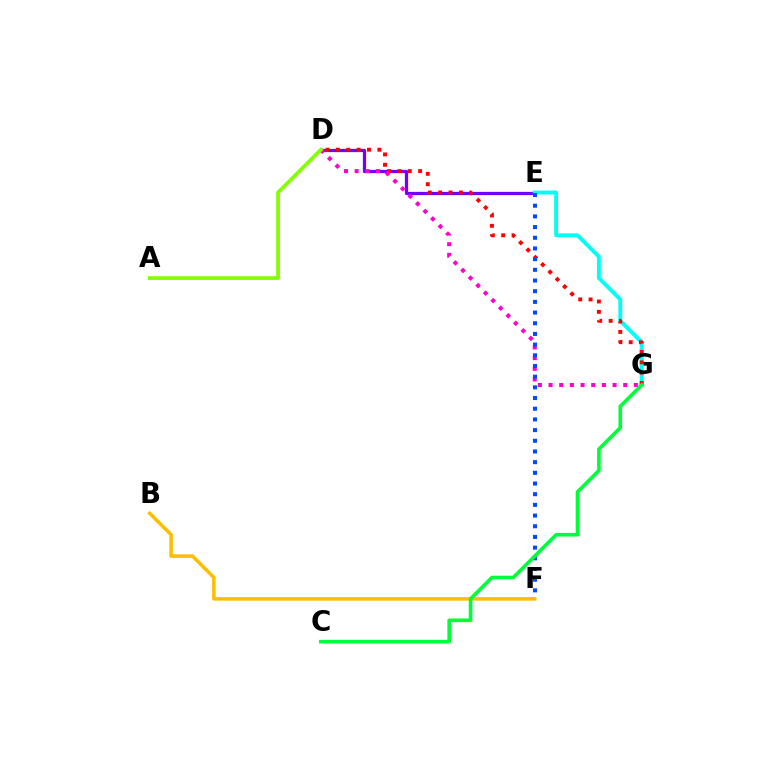{('B', 'F'): [{'color': '#ffbd00', 'line_style': 'solid', 'thickness': 2.54}], ('D', 'E'): [{'color': '#7200ff', 'line_style': 'solid', 'thickness': 2.34}], ('E', 'G'): [{'color': '#00fff6', 'line_style': 'solid', 'thickness': 2.81}], ('D', 'G'): [{'color': '#ff0000', 'line_style': 'dotted', 'thickness': 2.81}, {'color': '#ff00cf', 'line_style': 'dotted', 'thickness': 2.9}], ('E', 'F'): [{'color': '#004bff', 'line_style': 'dotted', 'thickness': 2.9}], ('C', 'G'): [{'color': '#00ff39', 'line_style': 'solid', 'thickness': 2.61}], ('A', 'D'): [{'color': '#84ff00', 'line_style': 'solid', 'thickness': 2.7}]}